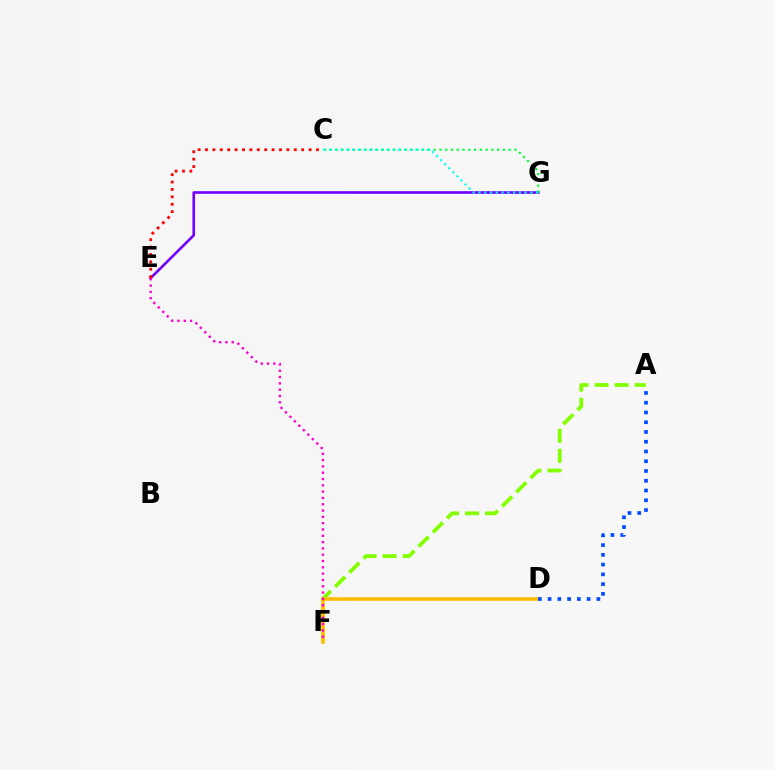{('E', 'G'): [{'color': '#7200ff', 'line_style': 'solid', 'thickness': 1.91}], ('A', 'F'): [{'color': '#84ff00', 'line_style': 'dashed', 'thickness': 2.72}], ('C', 'G'): [{'color': '#00ff39', 'line_style': 'dotted', 'thickness': 1.57}, {'color': '#00fff6', 'line_style': 'dotted', 'thickness': 1.57}], ('D', 'F'): [{'color': '#ffbd00', 'line_style': 'solid', 'thickness': 2.6}], ('E', 'F'): [{'color': '#ff00cf', 'line_style': 'dotted', 'thickness': 1.71}], ('A', 'D'): [{'color': '#004bff', 'line_style': 'dotted', 'thickness': 2.65}], ('C', 'E'): [{'color': '#ff0000', 'line_style': 'dotted', 'thickness': 2.01}]}